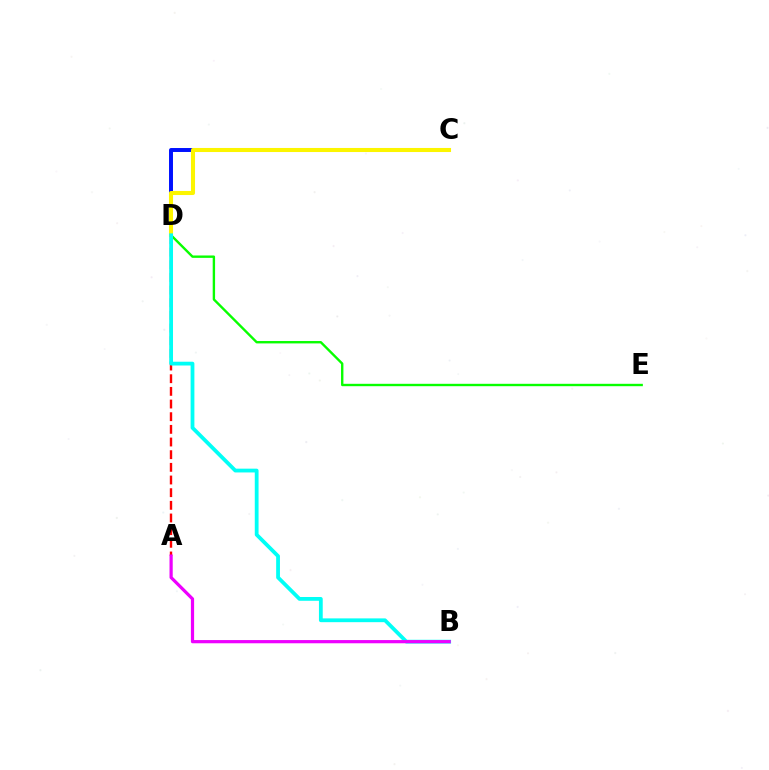{('D', 'E'): [{'color': '#08ff00', 'line_style': 'solid', 'thickness': 1.72}], ('A', 'D'): [{'color': '#ff0000', 'line_style': 'dashed', 'thickness': 1.72}], ('C', 'D'): [{'color': '#0010ff', 'line_style': 'solid', 'thickness': 2.85}, {'color': '#fcf500', 'line_style': 'solid', 'thickness': 2.93}], ('B', 'D'): [{'color': '#00fff6', 'line_style': 'solid', 'thickness': 2.73}], ('A', 'B'): [{'color': '#ee00ff', 'line_style': 'solid', 'thickness': 2.31}]}